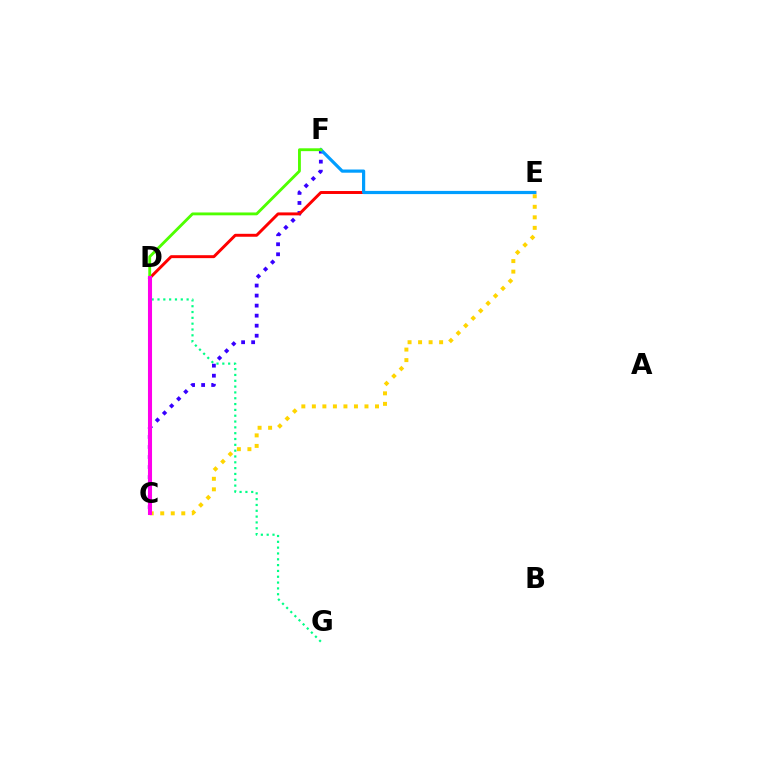{('D', 'G'): [{'color': '#00ff86', 'line_style': 'dotted', 'thickness': 1.58}], ('C', 'F'): [{'color': '#3700ff', 'line_style': 'dotted', 'thickness': 2.73}], ('C', 'E'): [{'color': '#ffd500', 'line_style': 'dotted', 'thickness': 2.86}], ('D', 'E'): [{'color': '#ff0000', 'line_style': 'solid', 'thickness': 2.12}], ('E', 'F'): [{'color': '#009eff', 'line_style': 'solid', 'thickness': 2.3}], ('D', 'F'): [{'color': '#4fff00', 'line_style': 'solid', 'thickness': 2.05}], ('C', 'D'): [{'color': '#ff00ed', 'line_style': 'solid', 'thickness': 2.92}]}